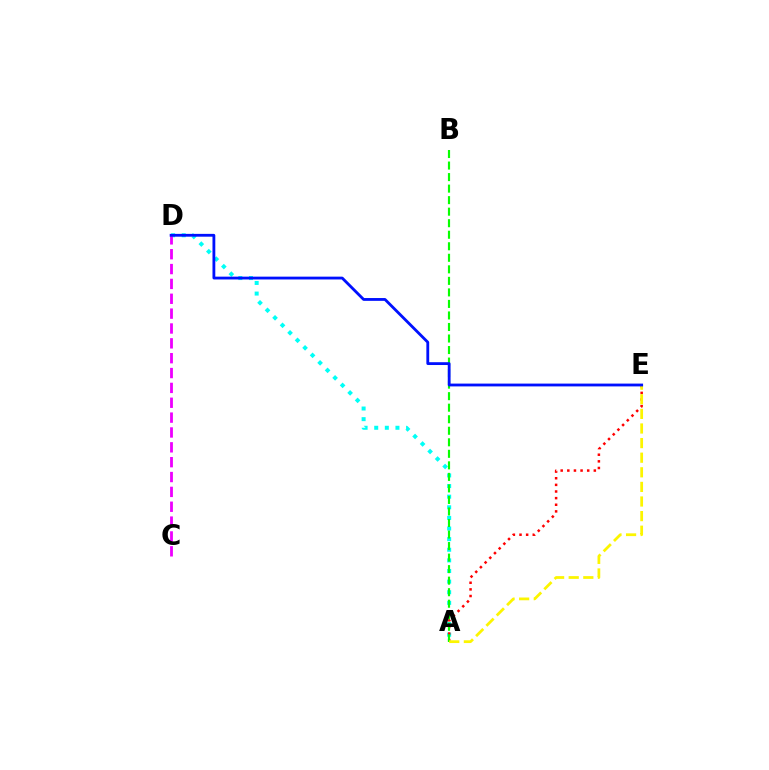{('A', 'D'): [{'color': '#00fff6', 'line_style': 'dotted', 'thickness': 2.88}], ('A', 'E'): [{'color': '#ff0000', 'line_style': 'dotted', 'thickness': 1.8}, {'color': '#fcf500', 'line_style': 'dashed', 'thickness': 1.98}], ('A', 'B'): [{'color': '#08ff00', 'line_style': 'dashed', 'thickness': 1.57}], ('C', 'D'): [{'color': '#ee00ff', 'line_style': 'dashed', 'thickness': 2.02}], ('D', 'E'): [{'color': '#0010ff', 'line_style': 'solid', 'thickness': 2.03}]}